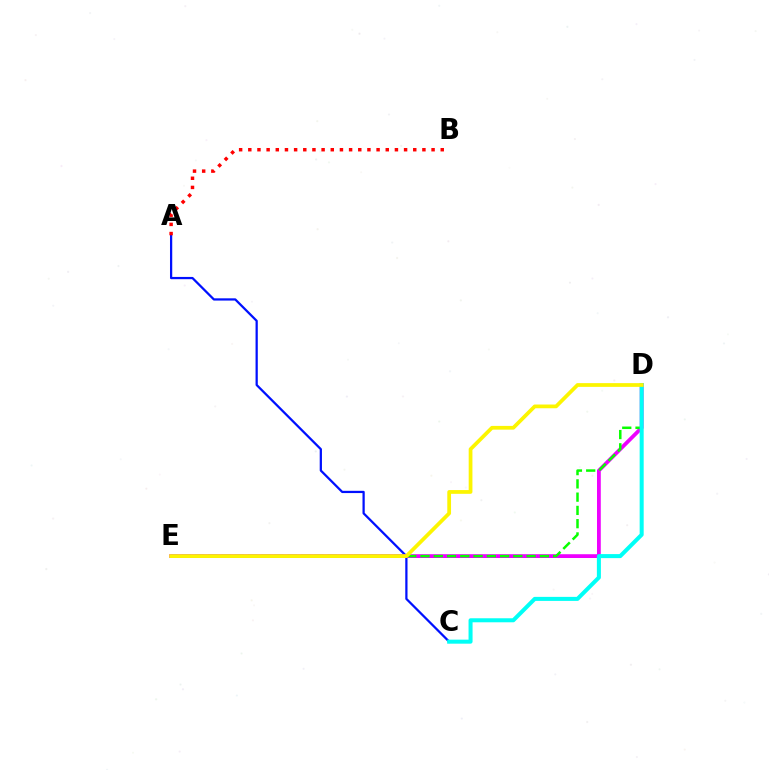{('A', 'C'): [{'color': '#0010ff', 'line_style': 'solid', 'thickness': 1.62}], ('D', 'E'): [{'color': '#ee00ff', 'line_style': 'solid', 'thickness': 2.72}, {'color': '#08ff00', 'line_style': 'dashed', 'thickness': 1.8}, {'color': '#fcf500', 'line_style': 'solid', 'thickness': 2.69}], ('A', 'B'): [{'color': '#ff0000', 'line_style': 'dotted', 'thickness': 2.49}], ('C', 'D'): [{'color': '#00fff6', 'line_style': 'solid', 'thickness': 2.9}]}